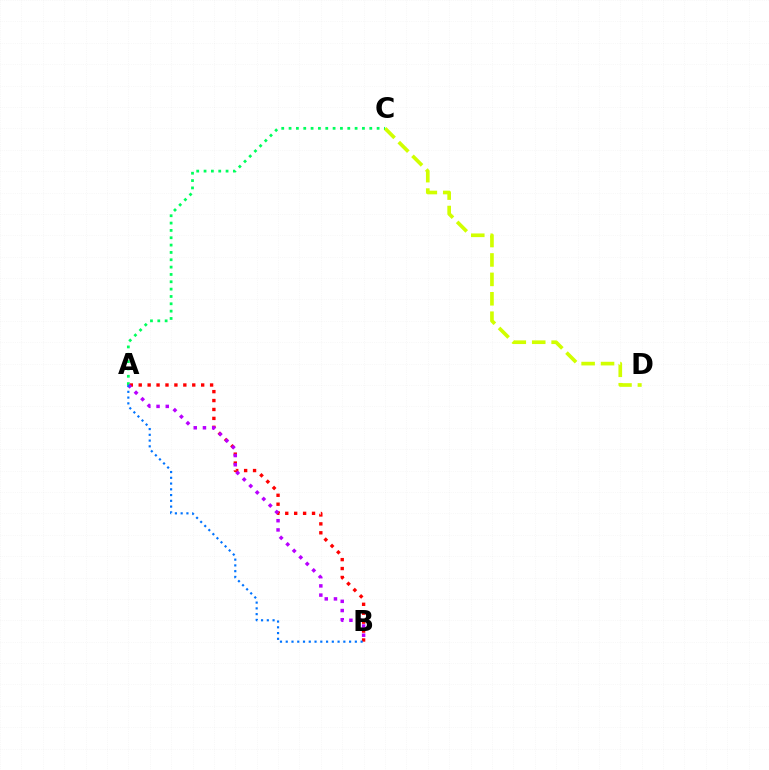{('A', 'B'): [{'color': '#ff0000', 'line_style': 'dotted', 'thickness': 2.42}, {'color': '#b900ff', 'line_style': 'dotted', 'thickness': 2.5}, {'color': '#0074ff', 'line_style': 'dotted', 'thickness': 1.56}], ('C', 'D'): [{'color': '#d1ff00', 'line_style': 'dashed', 'thickness': 2.64}], ('A', 'C'): [{'color': '#00ff5c', 'line_style': 'dotted', 'thickness': 1.99}]}